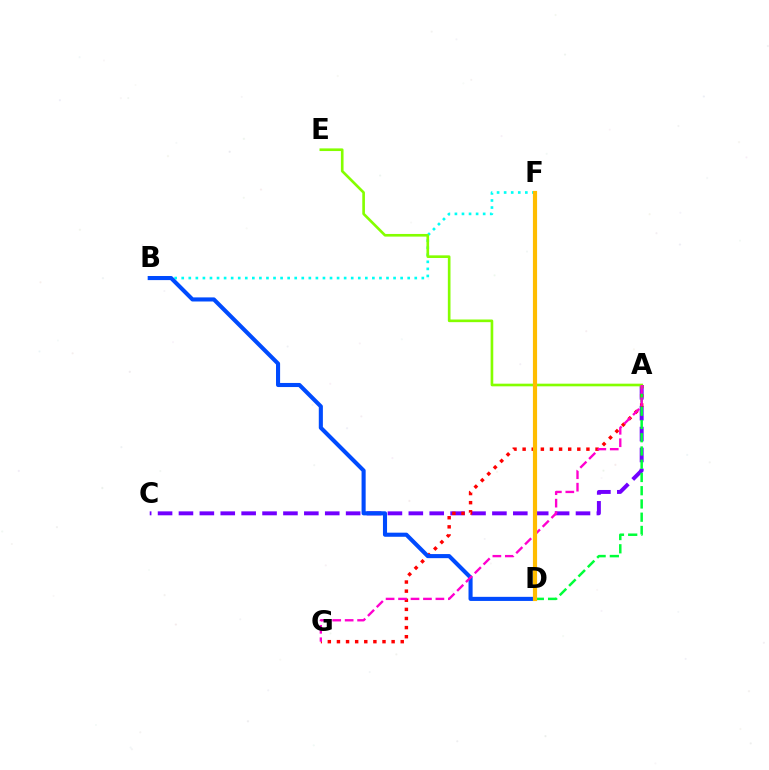{('B', 'F'): [{'color': '#00fff6', 'line_style': 'dotted', 'thickness': 1.92}], ('A', 'C'): [{'color': '#7200ff', 'line_style': 'dashed', 'thickness': 2.84}], ('A', 'G'): [{'color': '#ff0000', 'line_style': 'dotted', 'thickness': 2.48}, {'color': '#ff00cf', 'line_style': 'dashed', 'thickness': 1.69}], ('A', 'D'): [{'color': '#00ff39', 'line_style': 'dashed', 'thickness': 1.8}], ('A', 'E'): [{'color': '#84ff00', 'line_style': 'solid', 'thickness': 1.91}], ('B', 'D'): [{'color': '#004bff', 'line_style': 'solid', 'thickness': 2.95}], ('D', 'F'): [{'color': '#ffbd00', 'line_style': 'solid', 'thickness': 3.0}]}